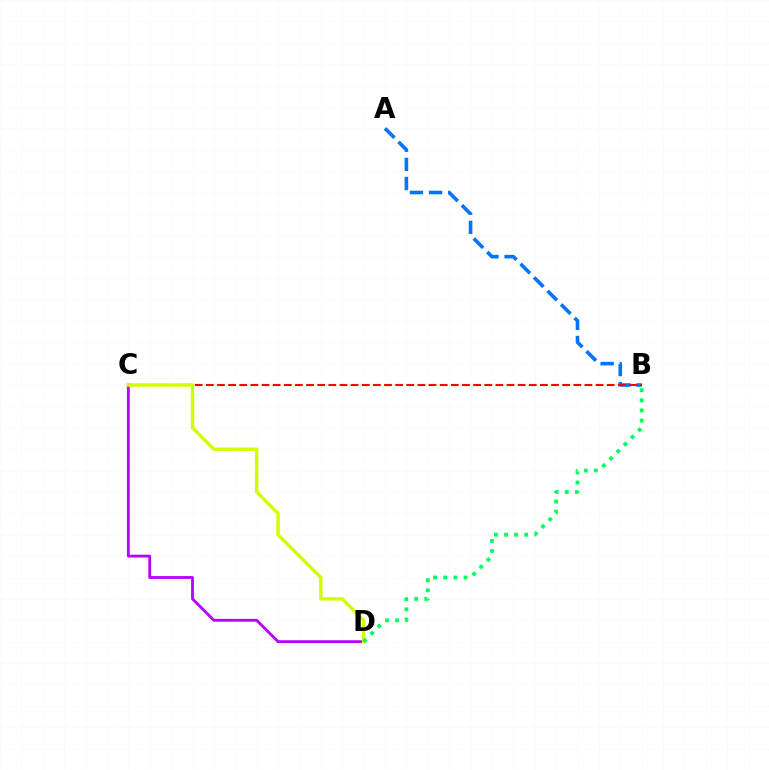{('C', 'D'): [{'color': '#b900ff', 'line_style': 'solid', 'thickness': 2.04}, {'color': '#d1ff00', 'line_style': 'solid', 'thickness': 2.48}], ('A', 'B'): [{'color': '#0074ff', 'line_style': 'dashed', 'thickness': 2.6}], ('B', 'C'): [{'color': '#ff0000', 'line_style': 'dashed', 'thickness': 1.51}], ('B', 'D'): [{'color': '#00ff5c', 'line_style': 'dotted', 'thickness': 2.75}]}